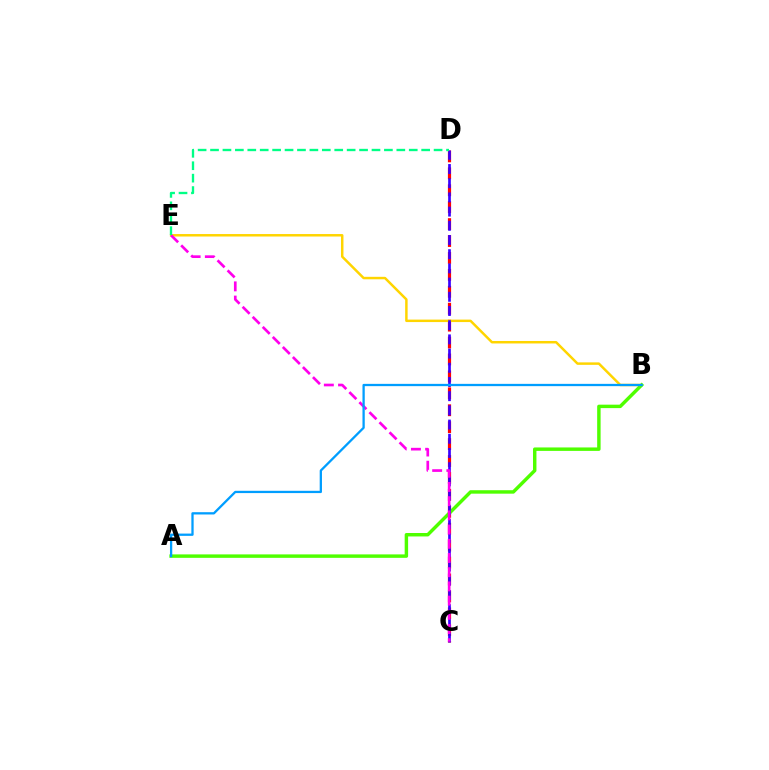{('C', 'D'): [{'color': '#ff0000', 'line_style': 'dashed', 'thickness': 2.3}, {'color': '#3700ff', 'line_style': 'dashed', 'thickness': 1.93}], ('B', 'E'): [{'color': '#ffd500', 'line_style': 'solid', 'thickness': 1.78}], ('A', 'B'): [{'color': '#4fff00', 'line_style': 'solid', 'thickness': 2.48}, {'color': '#009eff', 'line_style': 'solid', 'thickness': 1.64}], ('C', 'E'): [{'color': '#ff00ed', 'line_style': 'dashed', 'thickness': 1.93}], ('D', 'E'): [{'color': '#00ff86', 'line_style': 'dashed', 'thickness': 1.69}]}